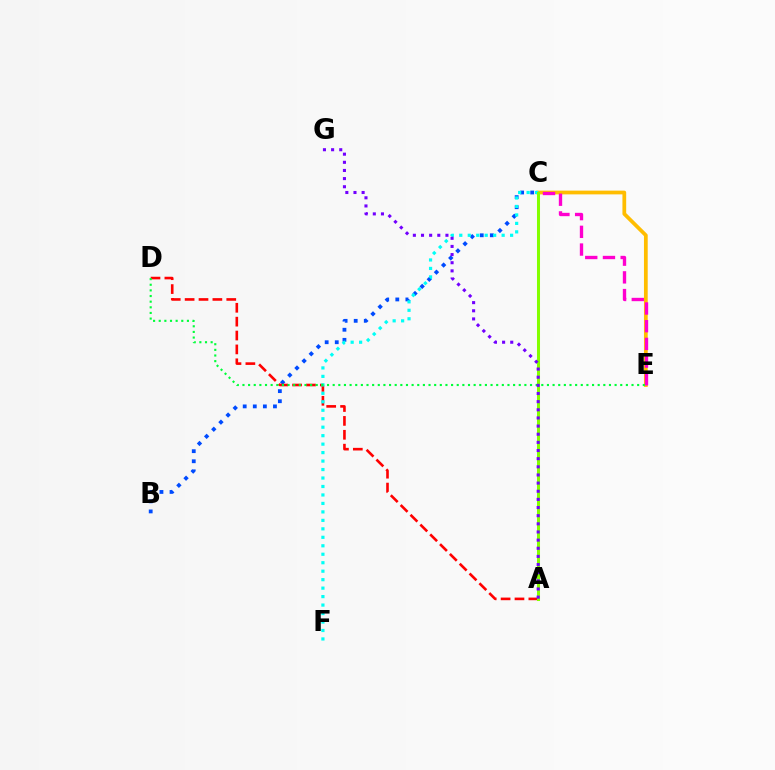{('C', 'E'): [{'color': '#ffbd00', 'line_style': 'solid', 'thickness': 2.7}, {'color': '#ff00cf', 'line_style': 'dashed', 'thickness': 2.41}], ('B', 'C'): [{'color': '#004bff', 'line_style': 'dotted', 'thickness': 2.74}], ('A', 'D'): [{'color': '#ff0000', 'line_style': 'dashed', 'thickness': 1.89}], ('C', 'F'): [{'color': '#00fff6', 'line_style': 'dotted', 'thickness': 2.3}], ('A', 'C'): [{'color': '#84ff00', 'line_style': 'solid', 'thickness': 2.18}], ('D', 'E'): [{'color': '#00ff39', 'line_style': 'dotted', 'thickness': 1.53}], ('A', 'G'): [{'color': '#7200ff', 'line_style': 'dotted', 'thickness': 2.21}]}